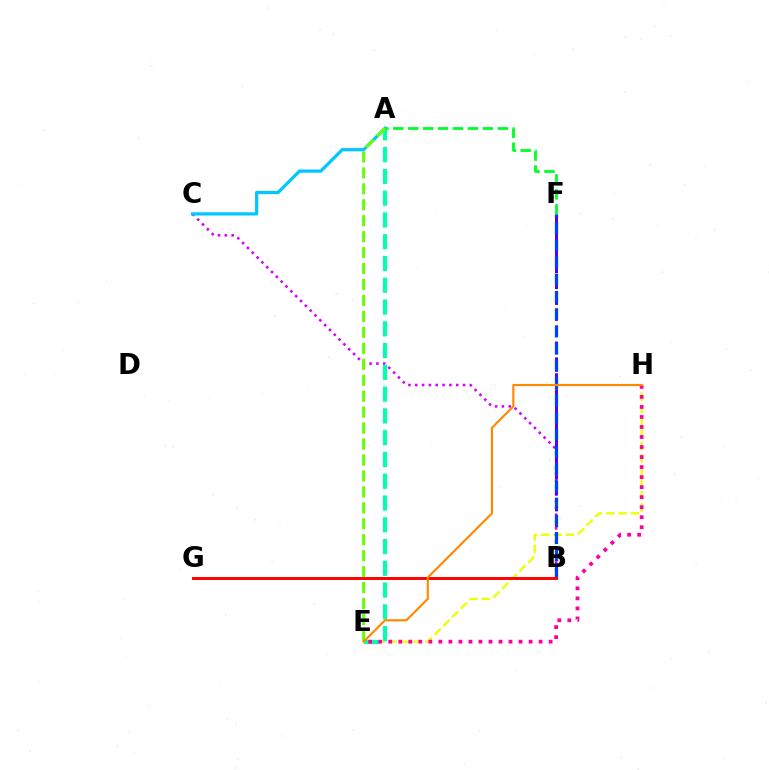{('E', 'H'): [{'color': '#eeff00', 'line_style': 'dashed', 'thickness': 1.67}, {'color': '#ff00a0', 'line_style': 'dotted', 'thickness': 2.72}, {'color': '#ff8800', 'line_style': 'solid', 'thickness': 1.54}], ('B', 'C'): [{'color': '#d600ff', 'line_style': 'dotted', 'thickness': 1.85}], ('B', 'F'): [{'color': '#4f00ff', 'line_style': 'dashed', 'thickness': 2.16}, {'color': '#003fff', 'line_style': 'dashed', 'thickness': 2.34}], ('A', 'C'): [{'color': '#00c7ff', 'line_style': 'solid', 'thickness': 2.33}], ('A', 'E'): [{'color': '#00ffaf', 'line_style': 'dashed', 'thickness': 2.96}, {'color': '#66ff00', 'line_style': 'dashed', 'thickness': 2.17}], ('A', 'F'): [{'color': '#00ff27', 'line_style': 'dashed', 'thickness': 2.03}], ('B', 'G'): [{'color': '#ff0000', 'line_style': 'solid', 'thickness': 2.11}]}